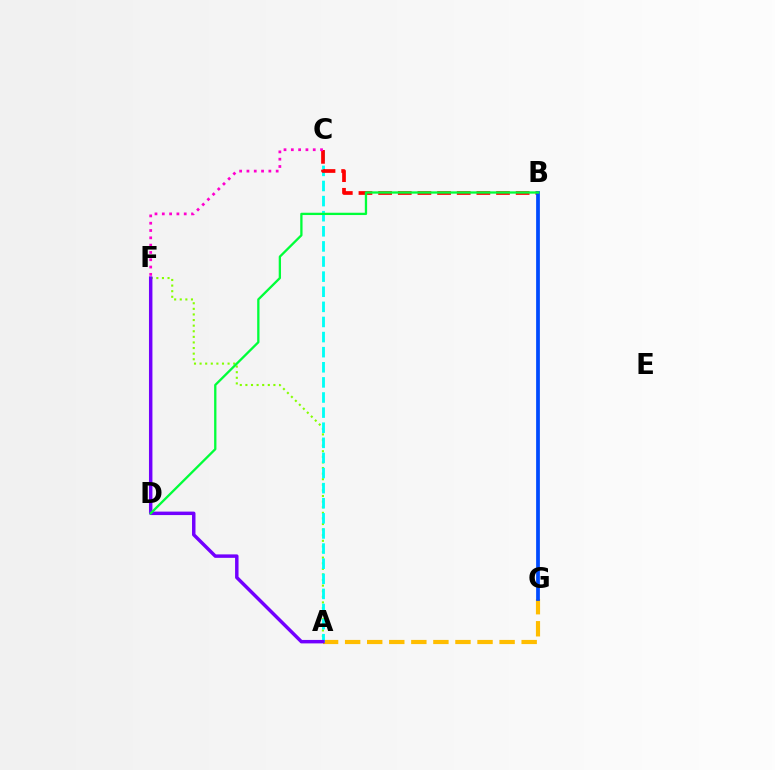{('A', 'F'): [{'color': '#84ff00', 'line_style': 'dotted', 'thickness': 1.52}, {'color': '#7200ff', 'line_style': 'solid', 'thickness': 2.49}], ('A', 'G'): [{'color': '#ffbd00', 'line_style': 'dashed', 'thickness': 3.0}], ('A', 'C'): [{'color': '#00fff6', 'line_style': 'dashed', 'thickness': 2.05}], ('B', 'C'): [{'color': '#ff0000', 'line_style': 'dashed', 'thickness': 2.67}], ('B', 'G'): [{'color': '#004bff', 'line_style': 'solid', 'thickness': 2.7}], ('C', 'F'): [{'color': '#ff00cf', 'line_style': 'dotted', 'thickness': 1.99}], ('B', 'D'): [{'color': '#00ff39', 'line_style': 'solid', 'thickness': 1.66}]}